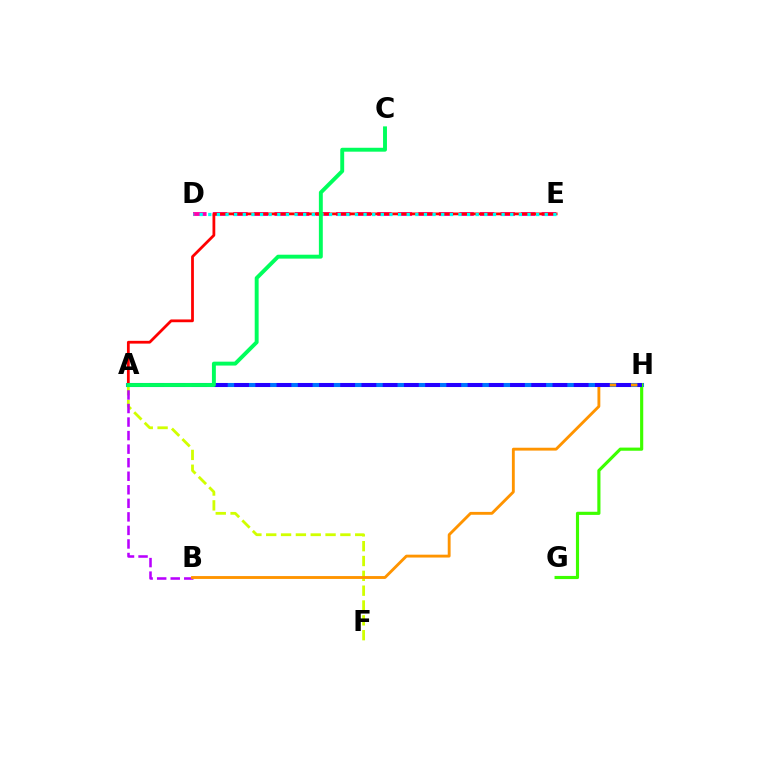{('A', 'F'): [{'color': '#d1ff00', 'line_style': 'dashed', 'thickness': 2.02}], ('D', 'E'): [{'color': '#ff00ac', 'line_style': 'dashed', 'thickness': 2.79}, {'color': '#00fff6', 'line_style': 'dotted', 'thickness': 2.34}], ('A', 'B'): [{'color': '#b900ff', 'line_style': 'dashed', 'thickness': 1.84}], ('A', 'H'): [{'color': '#0074ff', 'line_style': 'solid', 'thickness': 2.92}, {'color': '#2500ff', 'line_style': 'dashed', 'thickness': 2.88}], ('A', 'E'): [{'color': '#ff0000', 'line_style': 'solid', 'thickness': 2.0}], ('B', 'H'): [{'color': '#ff9400', 'line_style': 'solid', 'thickness': 2.06}], ('G', 'H'): [{'color': '#3dff00', 'line_style': 'solid', 'thickness': 2.26}], ('A', 'C'): [{'color': '#00ff5c', 'line_style': 'solid', 'thickness': 2.81}]}